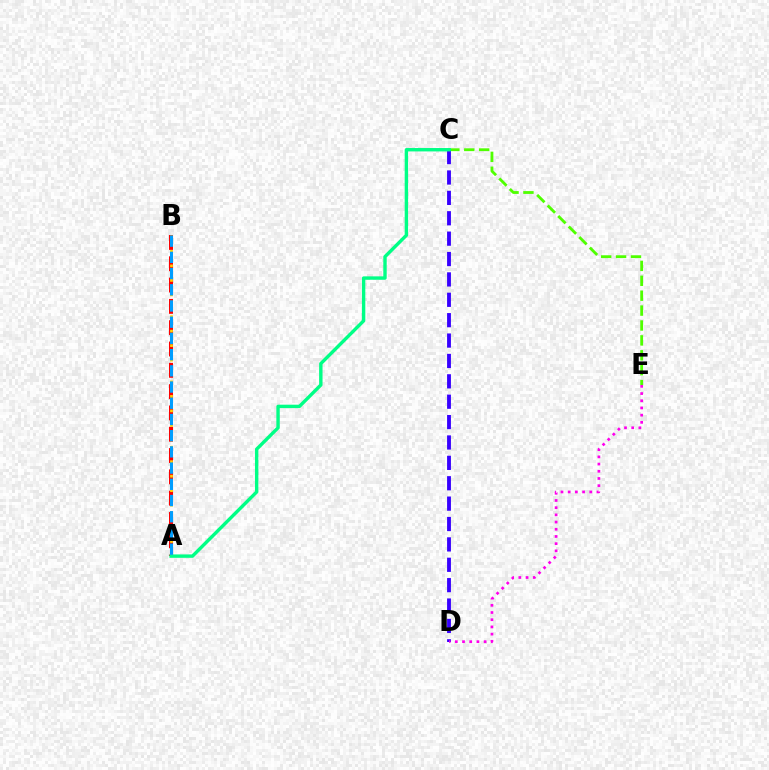{('A', 'B'): [{'color': '#ff0000', 'line_style': 'dashed', 'thickness': 2.9}, {'color': '#ffd500', 'line_style': 'dotted', 'thickness': 1.97}, {'color': '#009eff', 'line_style': 'dashed', 'thickness': 2.2}], ('C', 'E'): [{'color': '#4fff00', 'line_style': 'dashed', 'thickness': 2.02}], ('C', 'D'): [{'color': '#3700ff', 'line_style': 'dashed', 'thickness': 2.77}], ('D', 'E'): [{'color': '#ff00ed', 'line_style': 'dotted', 'thickness': 1.96}], ('A', 'C'): [{'color': '#00ff86', 'line_style': 'solid', 'thickness': 2.44}]}